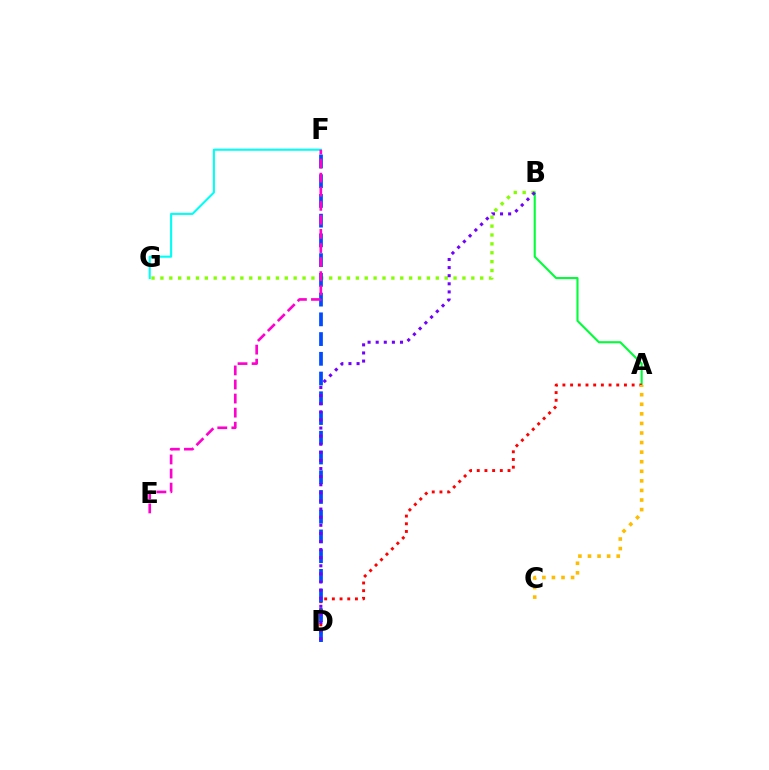{('B', 'G'): [{'color': '#84ff00', 'line_style': 'dotted', 'thickness': 2.41}], ('F', 'G'): [{'color': '#00fff6', 'line_style': 'solid', 'thickness': 1.51}], ('A', 'B'): [{'color': '#00ff39', 'line_style': 'solid', 'thickness': 1.52}], ('A', 'D'): [{'color': '#ff0000', 'line_style': 'dotted', 'thickness': 2.09}], ('D', 'F'): [{'color': '#004bff', 'line_style': 'dashed', 'thickness': 2.68}], ('B', 'D'): [{'color': '#7200ff', 'line_style': 'dotted', 'thickness': 2.2}], ('A', 'C'): [{'color': '#ffbd00', 'line_style': 'dotted', 'thickness': 2.6}], ('E', 'F'): [{'color': '#ff00cf', 'line_style': 'dashed', 'thickness': 1.91}]}